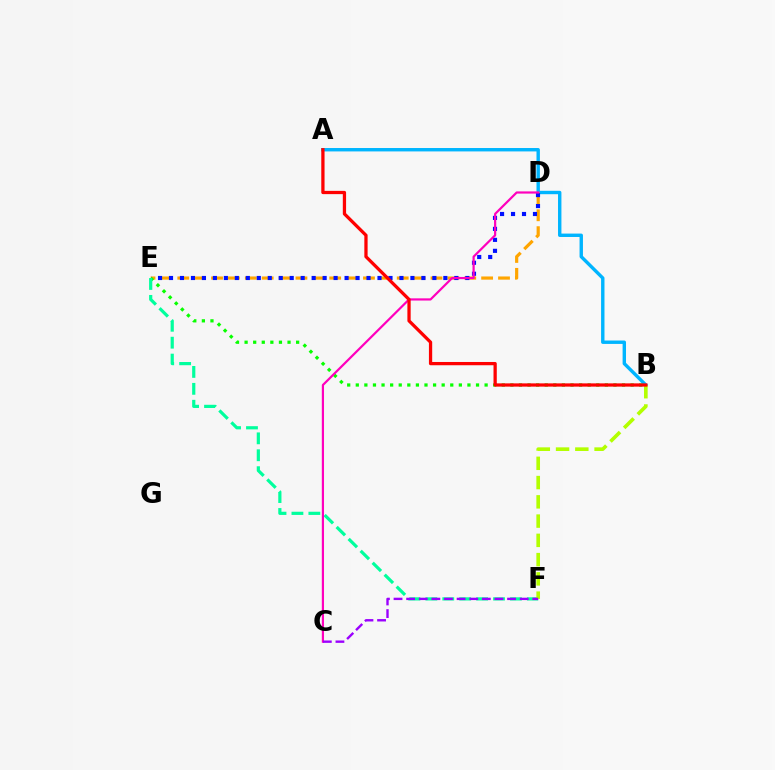{('A', 'B'): [{'color': '#00b5ff', 'line_style': 'solid', 'thickness': 2.45}, {'color': '#ff0000', 'line_style': 'solid', 'thickness': 2.35}], ('D', 'E'): [{'color': '#ffa500', 'line_style': 'dashed', 'thickness': 2.29}, {'color': '#0010ff', 'line_style': 'dotted', 'thickness': 2.98}], ('B', 'E'): [{'color': '#08ff00', 'line_style': 'dotted', 'thickness': 2.33}], ('E', 'F'): [{'color': '#00ff9d', 'line_style': 'dashed', 'thickness': 2.3}], ('C', 'D'): [{'color': '#ff00bd', 'line_style': 'solid', 'thickness': 1.58}], ('B', 'F'): [{'color': '#b3ff00', 'line_style': 'dashed', 'thickness': 2.62}], ('C', 'F'): [{'color': '#9b00ff', 'line_style': 'dashed', 'thickness': 1.71}]}